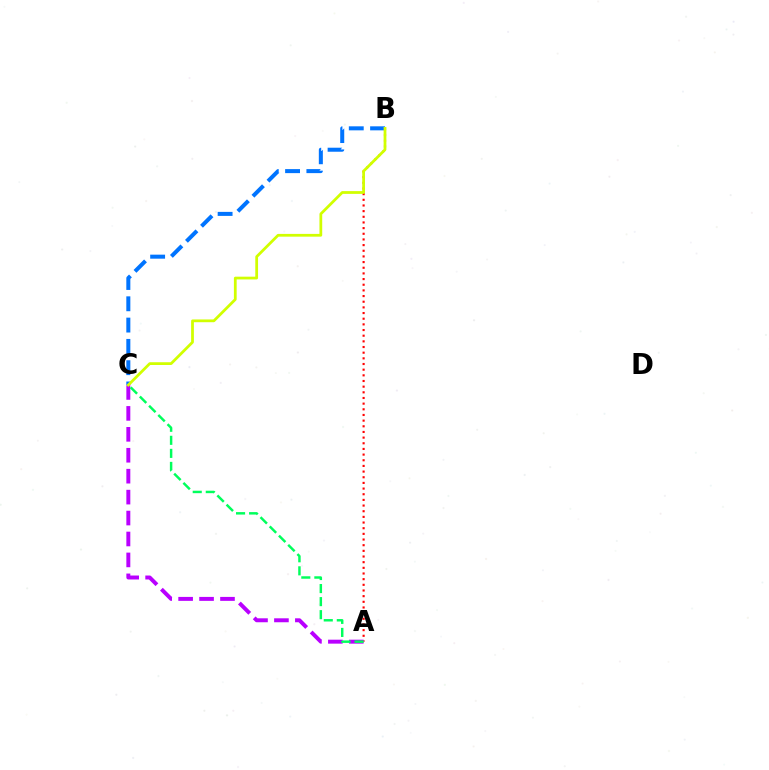{('A', 'B'): [{'color': '#ff0000', 'line_style': 'dotted', 'thickness': 1.54}], ('B', 'C'): [{'color': '#0074ff', 'line_style': 'dashed', 'thickness': 2.89}, {'color': '#d1ff00', 'line_style': 'solid', 'thickness': 1.99}], ('A', 'C'): [{'color': '#b900ff', 'line_style': 'dashed', 'thickness': 2.84}, {'color': '#00ff5c', 'line_style': 'dashed', 'thickness': 1.77}]}